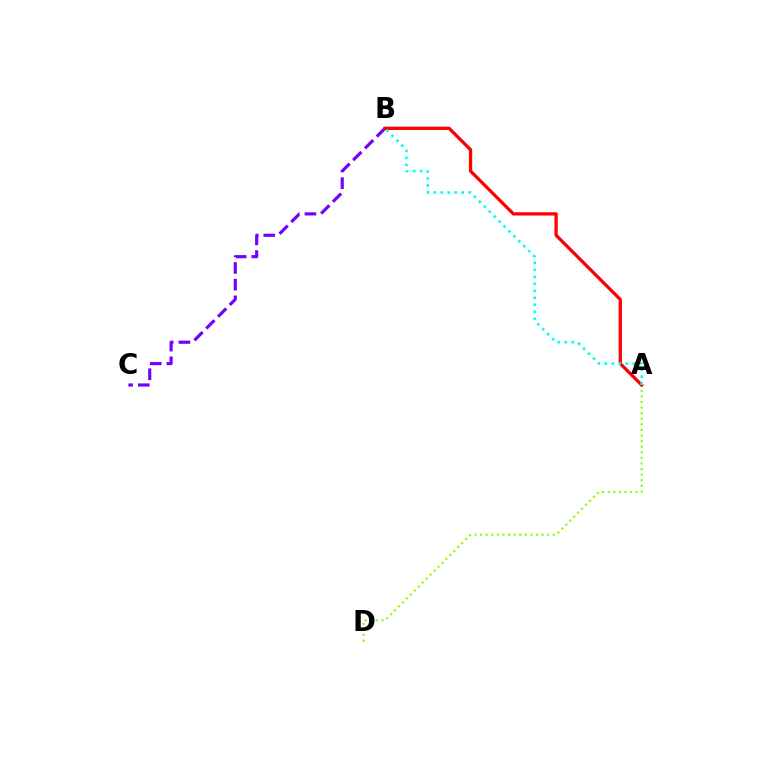{('A', 'D'): [{'color': '#84ff00', 'line_style': 'dotted', 'thickness': 1.52}], ('B', 'C'): [{'color': '#7200ff', 'line_style': 'dashed', 'thickness': 2.27}], ('A', 'B'): [{'color': '#ff0000', 'line_style': 'solid', 'thickness': 2.36}, {'color': '#00fff6', 'line_style': 'dotted', 'thickness': 1.9}]}